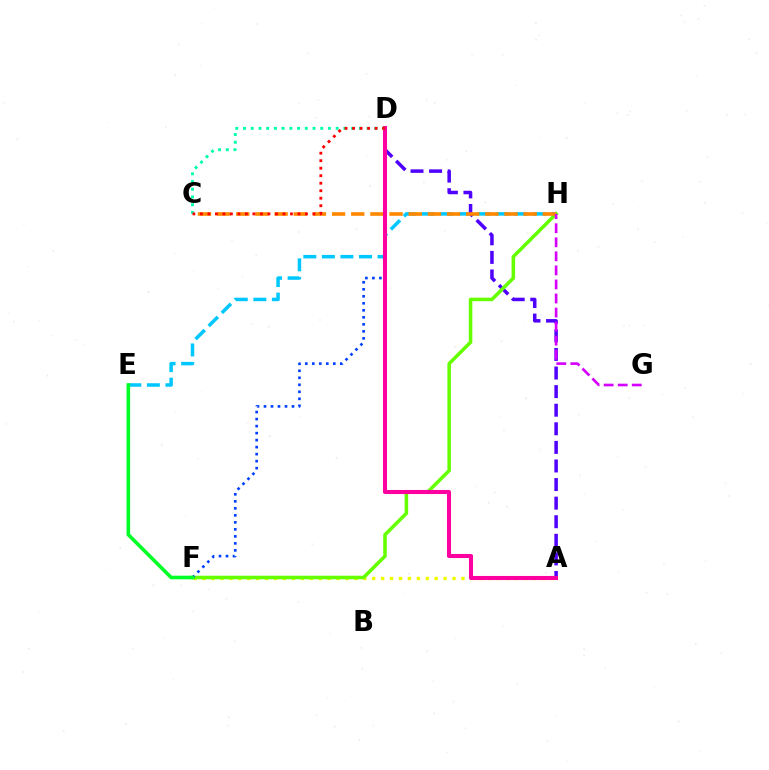{('E', 'H'): [{'color': '#00c7ff', 'line_style': 'dashed', 'thickness': 2.52}], ('A', 'D'): [{'color': '#4f00ff', 'line_style': 'dashed', 'thickness': 2.52}, {'color': '#ff00a0', 'line_style': 'solid', 'thickness': 2.93}], ('A', 'F'): [{'color': '#eeff00', 'line_style': 'dotted', 'thickness': 2.43}], ('F', 'H'): [{'color': '#66ff00', 'line_style': 'solid', 'thickness': 2.54}], ('C', 'H'): [{'color': '#ff8800', 'line_style': 'dashed', 'thickness': 2.6}], ('D', 'F'): [{'color': '#003fff', 'line_style': 'dotted', 'thickness': 1.9}], ('E', 'F'): [{'color': '#00ff27', 'line_style': 'solid', 'thickness': 2.6}], ('C', 'D'): [{'color': '#00ffaf', 'line_style': 'dotted', 'thickness': 2.1}, {'color': '#ff0000', 'line_style': 'dotted', 'thickness': 2.04}], ('G', 'H'): [{'color': '#d600ff', 'line_style': 'dashed', 'thickness': 1.91}]}